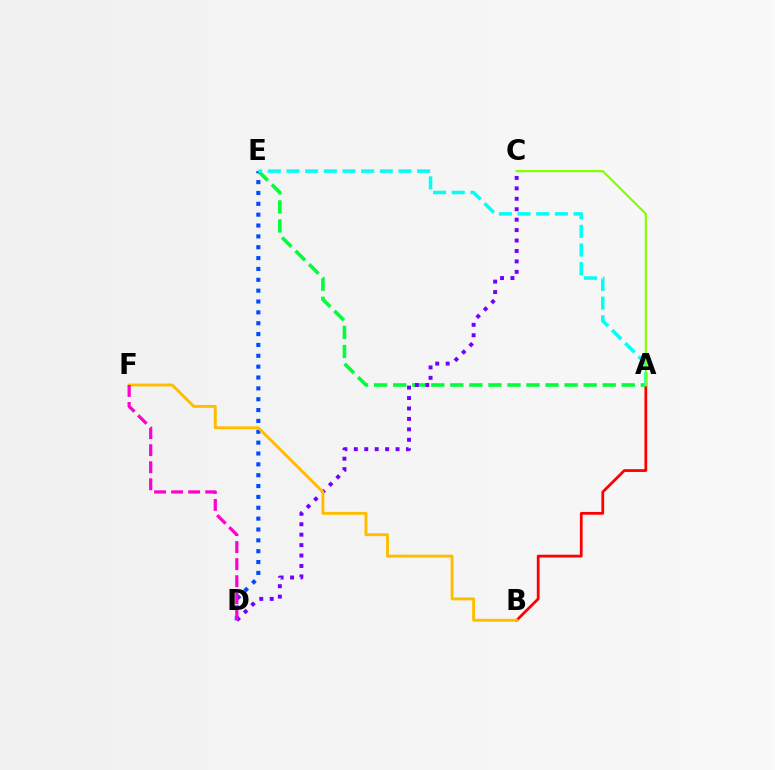{('A', 'B'): [{'color': '#ff0000', 'line_style': 'solid', 'thickness': 1.99}], ('A', 'E'): [{'color': '#00ff39', 'line_style': 'dashed', 'thickness': 2.59}, {'color': '#00fff6', 'line_style': 'dashed', 'thickness': 2.54}], ('D', 'E'): [{'color': '#004bff', 'line_style': 'dotted', 'thickness': 2.95}], ('C', 'D'): [{'color': '#7200ff', 'line_style': 'dotted', 'thickness': 2.84}], ('B', 'F'): [{'color': '#ffbd00', 'line_style': 'solid', 'thickness': 2.09}], ('D', 'F'): [{'color': '#ff00cf', 'line_style': 'dashed', 'thickness': 2.32}], ('A', 'C'): [{'color': '#84ff00', 'line_style': 'solid', 'thickness': 1.57}]}